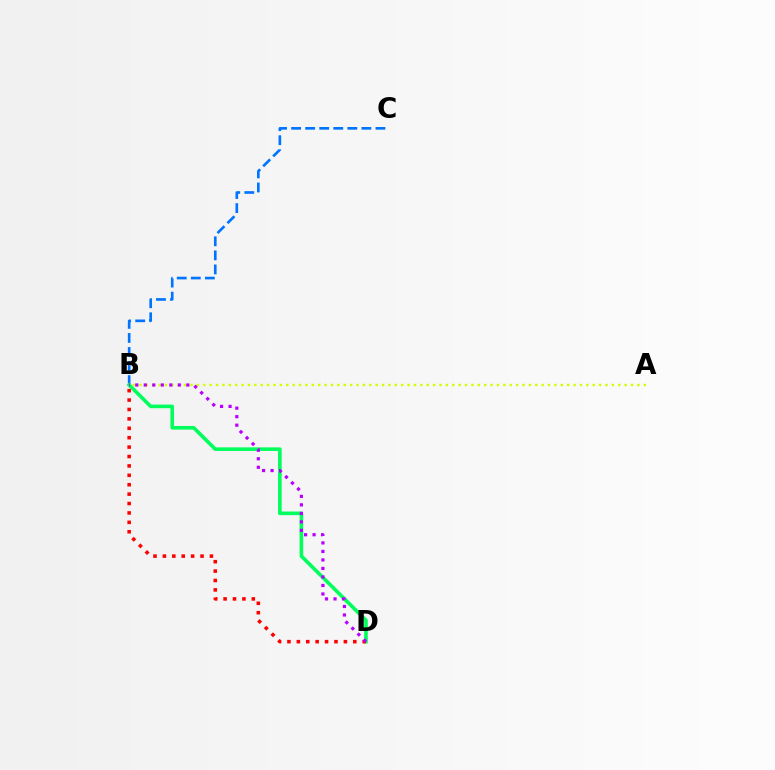{('B', 'C'): [{'color': '#0074ff', 'line_style': 'dashed', 'thickness': 1.91}], ('A', 'B'): [{'color': '#d1ff00', 'line_style': 'dotted', 'thickness': 1.73}], ('B', 'D'): [{'color': '#00ff5c', 'line_style': 'solid', 'thickness': 2.6}, {'color': '#ff0000', 'line_style': 'dotted', 'thickness': 2.56}, {'color': '#b900ff', 'line_style': 'dotted', 'thickness': 2.31}]}